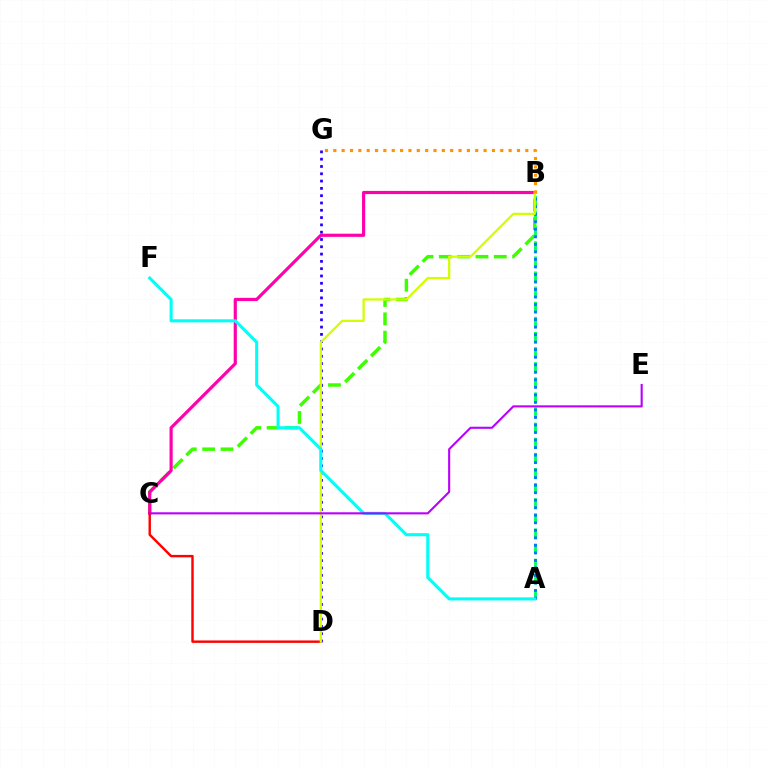{('A', 'B'): [{'color': '#00ff5c', 'line_style': 'dashed', 'thickness': 2.05}, {'color': '#0074ff', 'line_style': 'dotted', 'thickness': 2.04}], ('B', 'C'): [{'color': '#3dff00', 'line_style': 'dashed', 'thickness': 2.49}, {'color': '#ff00ac', 'line_style': 'solid', 'thickness': 2.28}], ('D', 'G'): [{'color': '#2500ff', 'line_style': 'dotted', 'thickness': 1.98}], ('C', 'D'): [{'color': '#ff0000', 'line_style': 'solid', 'thickness': 1.74}], ('B', 'D'): [{'color': '#d1ff00', 'line_style': 'solid', 'thickness': 1.63}], ('A', 'F'): [{'color': '#00fff6', 'line_style': 'solid', 'thickness': 2.2}], ('B', 'G'): [{'color': '#ff9400', 'line_style': 'dotted', 'thickness': 2.27}], ('C', 'E'): [{'color': '#b900ff', 'line_style': 'solid', 'thickness': 1.51}]}